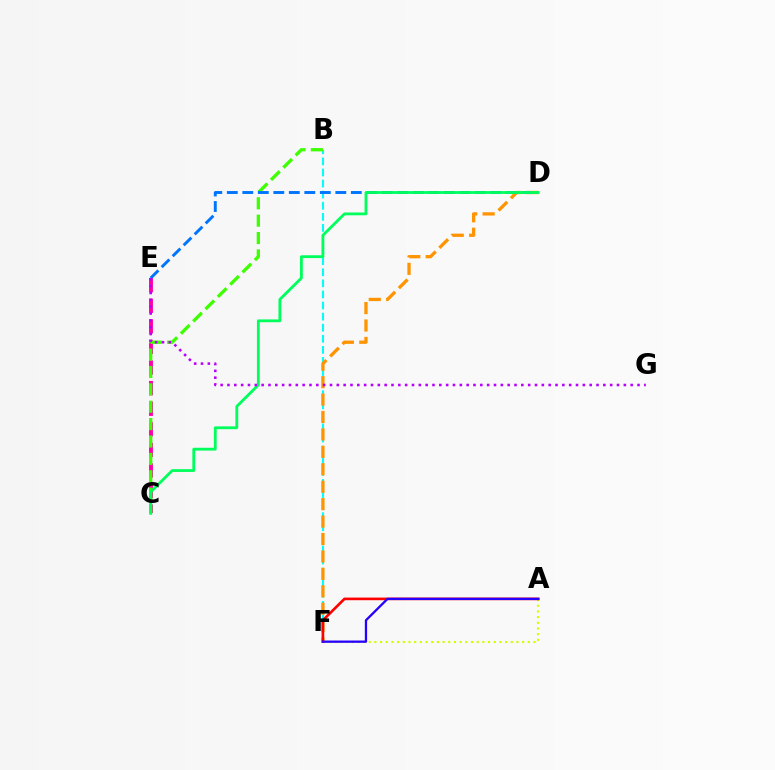{('B', 'F'): [{'color': '#00fff6', 'line_style': 'dashed', 'thickness': 1.51}], ('A', 'F'): [{'color': '#d1ff00', 'line_style': 'dotted', 'thickness': 1.54}, {'color': '#ff0000', 'line_style': 'solid', 'thickness': 1.9}, {'color': '#2500ff', 'line_style': 'solid', 'thickness': 1.65}], ('D', 'F'): [{'color': '#ff9400', 'line_style': 'dashed', 'thickness': 2.37}], ('C', 'E'): [{'color': '#ff00ac', 'line_style': 'dashed', 'thickness': 2.8}], ('B', 'C'): [{'color': '#3dff00', 'line_style': 'dashed', 'thickness': 2.36}], ('D', 'E'): [{'color': '#0074ff', 'line_style': 'dashed', 'thickness': 2.11}], ('C', 'D'): [{'color': '#00ff5c', 'line_style': 'solid', 'thickness': 2.03}], ('E', 'G'): [{'color': '#b900ff', 'line_style': 'dotted', 'thickness': 1.86}]}